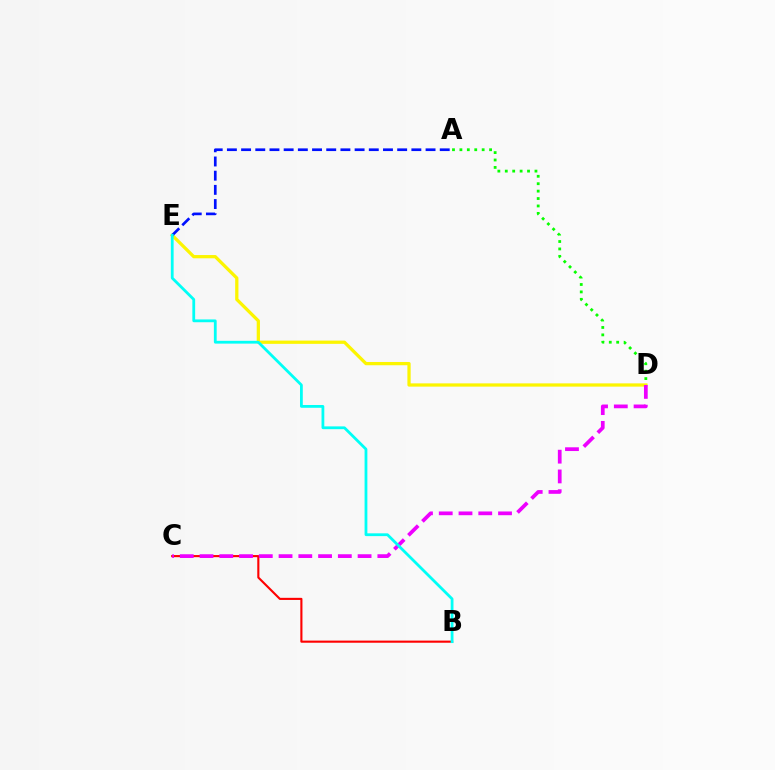{('A', 'D'): [{'color': '#08ff00', 'line_style': 'dotted', 'thickness': 2.02}], ('D', 'E'): [{'color': '#fcf500', 'line_style': 'solid', 'thickness': 2.35}], ('A', 'E'): [{'color': '#0010ff', 'line_style': 'dashed', 'thickness': 1.93}], ('B', 'C'): [{'color': '#ff0000', 'line_style': 'solid', 'thickness': 1.53}], ('C', 'D'): [{'color': '#ee00ff', 'line_style': 'dashed', 'thickness': 2.68}], ('B', 'E'): [{'color': '#00fff6', 'line_style': 'solid', 'thickness': 2.01}]}